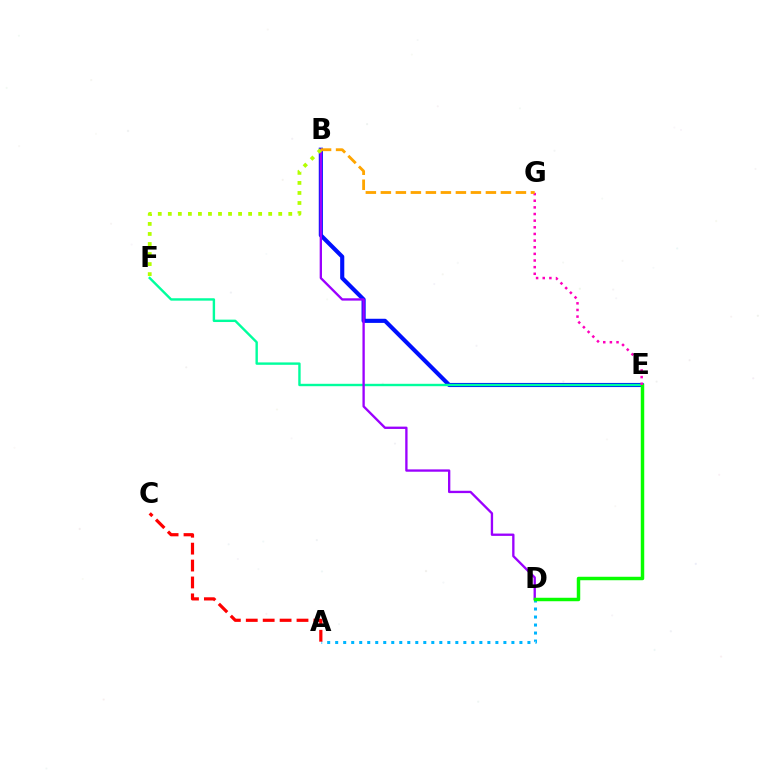{('A', 'D'): [{'color': '#00b5ff', 'line_style': 'dotted', 'thickness': 2.18}], ('B', 'E'): [{'color': '#0010ff', 'line_style': 'solid', 'thickness': 2.97}], ('A', 'C'): [{'color': '#ff0000', 'line_style': 'dashed', 'thickness': 2.3}], ('E', 'F'): [{'color': '#00ff9d', 'line_style': 'solid', 'thickness': 1.73}], ('B', 'D'): [{'color': '#9b00ff', 'line_style': 'solid', 'thickness': 1.68}], ('D', 'E'): [{'color': '#08ff00', 'line_style': 'solid', 'thickness': 2.49}], ('E', 'G'): [{'color': '#ff00bd', 'line_style': 'dotted', 'thickness': 1.8}], ('B', 'F'): [{'color': '#b3ff00', 'line_style': 'dotted', 'thickness': 2.73}], ('B', 'G'): [{'color': '#ffa500', 'line_style': 'dashed', 'thickness': 2.04}]}